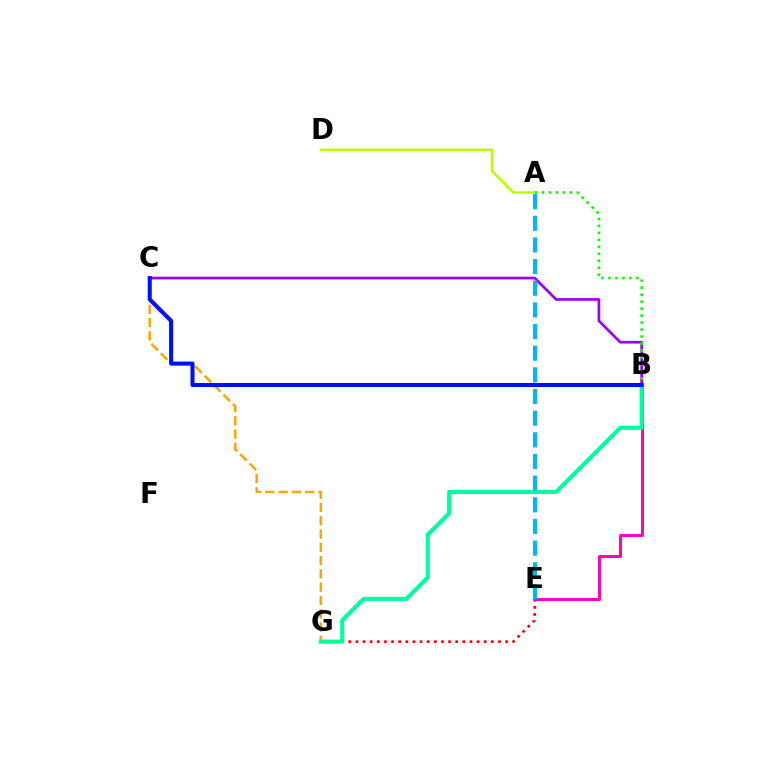{('C', 'G'): [{'color': '#ffa500', 'line_style': 'dashed', 'thickness': 1.81}], ('B', 'C'): [{'color': '#9b00ff', 'line_style': 'solid', 'thickness': 1.95}, {'color': '#0010ff', 'line_style': 'solid', 'thickness': 2.94}], ('E', 'G'): [{'color': '#ff0000', 'line_style': 'dotted', 'thickness': 1.94}], ('A', 'D'): [{'color': '#b3ff00', 'line_style': 'solid', 'thickness': 1.72}], ('B', 'E'): [{'color': '#ff00bd', 'line_style': 'solid', 'thickness': 2.14}], ('B', 'G'): [{'color': '#00ff9d', 'line_style': 'solid', 'thickness': 2.97}], ('A', 'B'): [{'color': '#08ff00', 'line_style': 'dotted', 'thickness': 1.9}], ('A', 'E'): [{'color': '#00b5ff', 'line_style': 'dashed', 'thickness': 2.94}]}